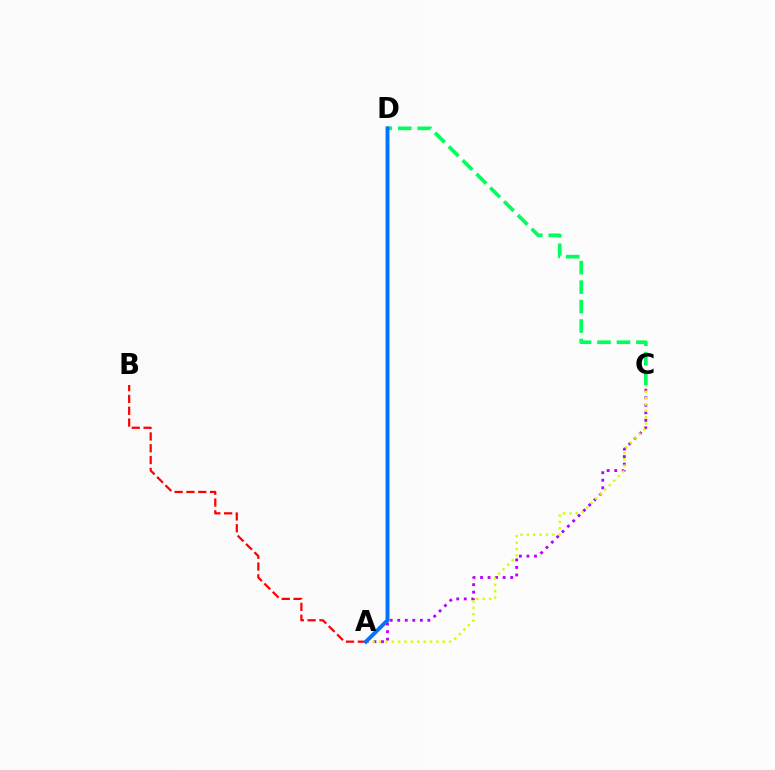{('A', 'B'): [{'color': '#ff0000', 'line_style': 'dashed', 'thickness': 1.6}], ('A', 'C'): [{'color': '#b900ff', 'line_style': 'dotted', 'thickness': 2.05}, {'color': '#d1ff00', 'line_style': 'dotted', 'thickness': 1.73}], ('C', 'D'): [{'color': '#00ff5c', 'line_style': 'dashed', 'thickness': 2.64}], ('A', 'D'): [{'color': '#0074ff', 'line_style': 'solid', 'thickness': 2.82}]}